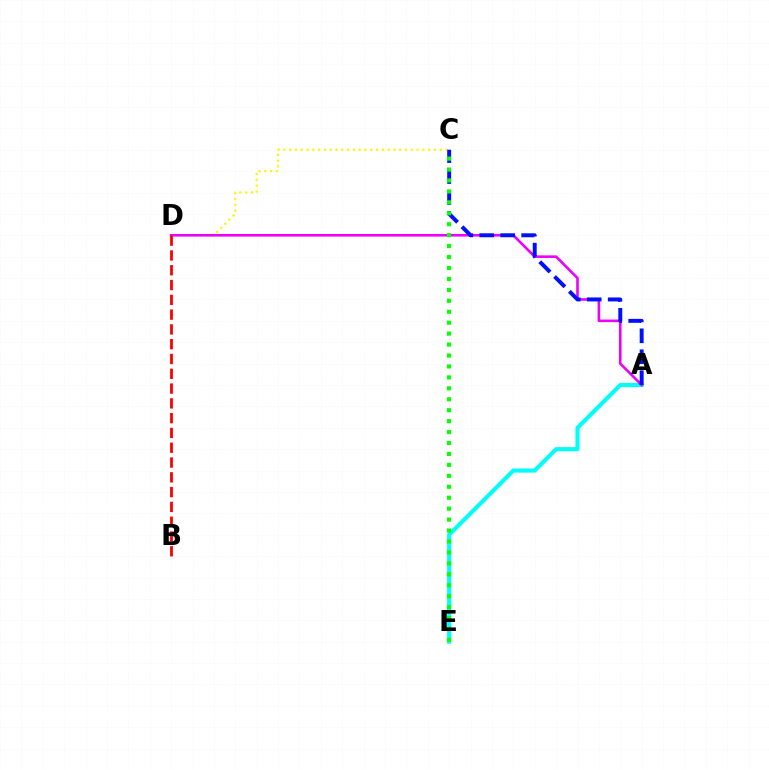{('A', 'E'): [{'color': '#00fff6', 'line_style': 'solid', 'thickness': 2.97}], ('C', 'D'): [{'color': '#fcf500', 'line_style': 'dotted', 'thickness': 1.57}], ('A', 'D'): [{'color': '#ee00ff', 'line_style': 'solid', 'thickness': 1.87}], ('A', 'C'): [{'color': '#0010ff', 'line_style': 'dashed', 'thickness': 2.85}], ('C', 'E'): [{'color': '#08ff00', 'line_style': 'dotted', 'thickness': 2.97}], ('B', 'D'): [{'color': '#ff0000', 'line_style': 'dashed', 'thickness': 2.01}]}